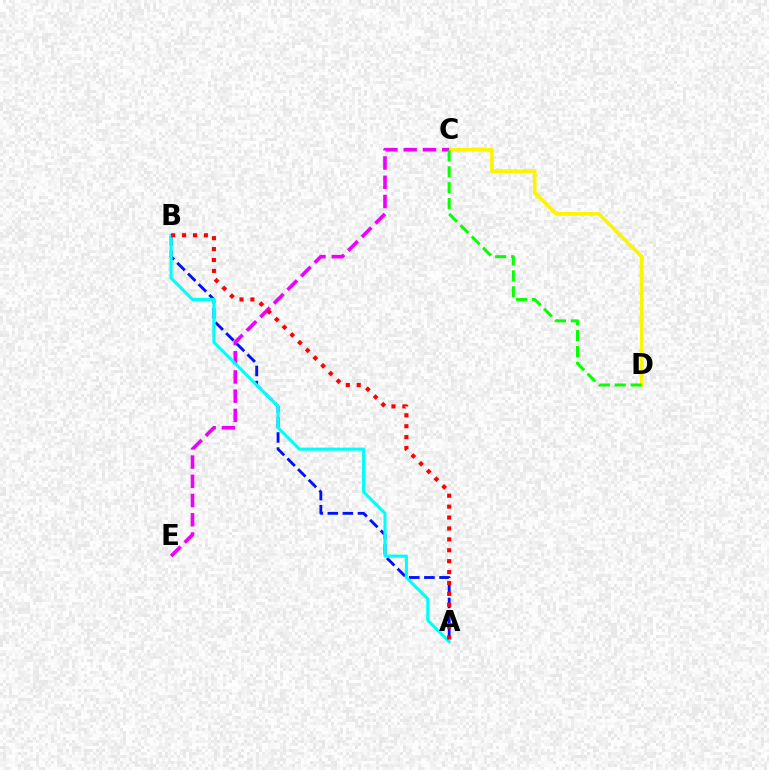{('C', 'D'): [{'color': '#fcf500', 'line_style': 'solid', 'thickness': 2.65}, {'color': '#08ff00', 'line_style': 'dashed', 'thickness': 2.16}], ('C', 'E'): [{'color': '#ee00ff', 'line_style': 'dashed', 'thickness': 2.61}], ('A', 'B'): [{'color': '#0010ff', 'line_style': 'dashed', 'thickness': 2.05}, {'color': '#00fff6', 'line_style': 'solid', 'thickness': 2.23}, {'color': '#ff0000', 'line_style': 'dotted', 'thickness': 2.96}]}